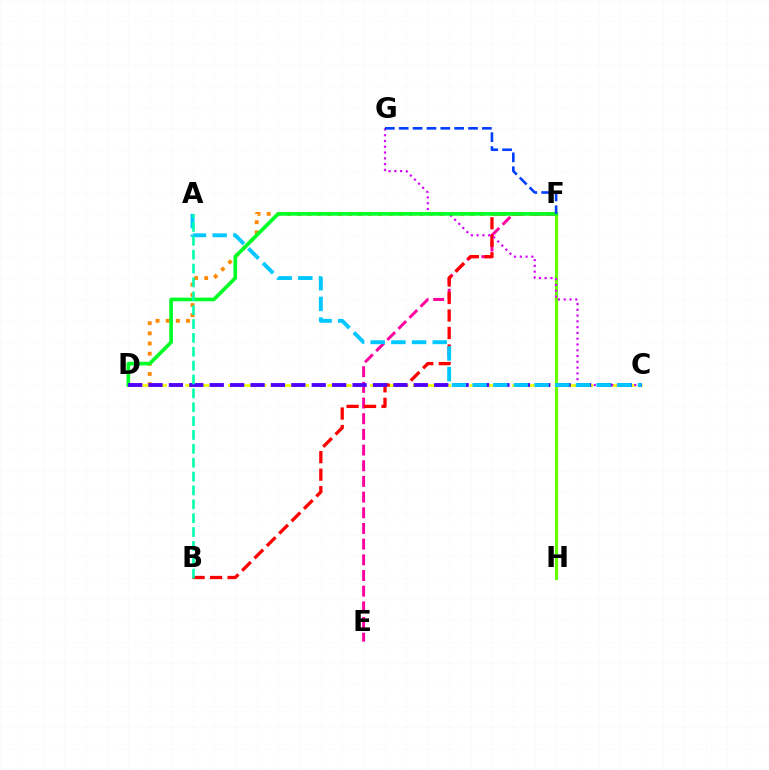{('E', 'F'): [{'color': '#ff00a0', 'line_style': 'dashed', 'thickness': 2.13}], ('C', 'D'): [{'color': '#eeff00', 'line_style': 'dashed', 'thickness': 1.93}, {'color': '#4f00ff', 'line_style': 'dashed', 'thickness': 2.77}], ('B', 'F'): [{'color': '#ff0000', 'line_style': 'dashed', 'thickness': 2.38}], ('F', 'H'): [{'color': '#66ff00', 'line_style': 'solid', 'thickness': 2.26}], ('D', 'F'): [{'color': '#ff8800', 'line_style': 'dotted', 'thickness': 2.76}, {'color': '#00ff27', 'line_style': 'solid', 'thickness': 2.63}], ('C', 'G'): [{'color': '#d600ff', 'line_style': 'dotted', 'thickness': 1.57}], ('A', 'C'): [{'color': '#00c7ff', 'line_style': 'dashed', 'thickness': 2.81}], ('F', 'G'): [{'color': '#003fff', 'line_style': 'dashed', 'thickness': 1.88}], ('A', 'B'): [{'color': '#00ffaf', 'line_style': 'dashed', 'thickness': 1.88}]}